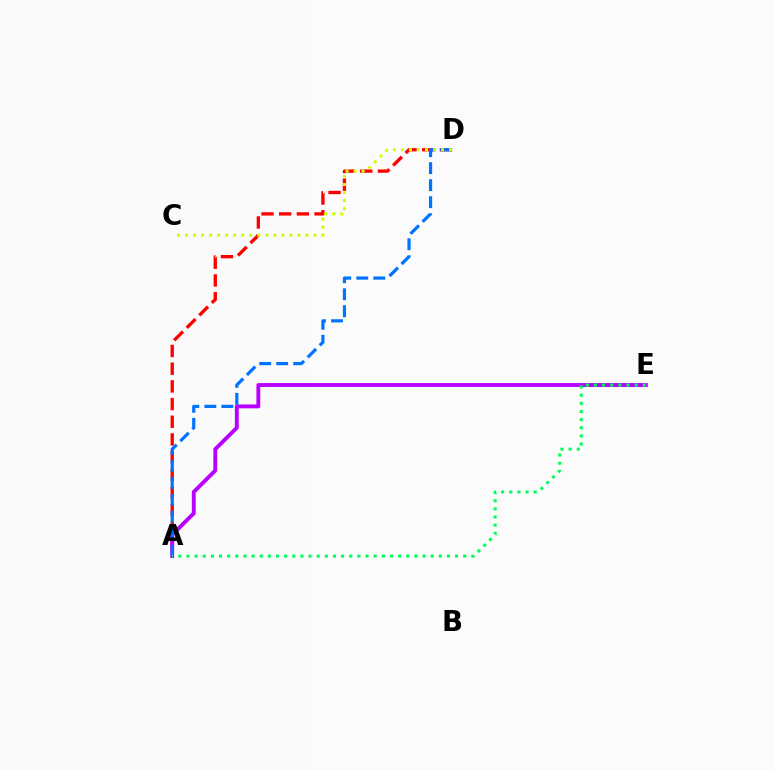{('A', 'D'): [{'color': '#ff0000', 'line_style': 'dashed', 'thickness': 2.4}, {'color': '#0074ff', 'line_style': 'dashed', 'thickness': 2.31}], ('A', 'E'): [{'color': '#b900ff', 'line_style': 'solid', 'thickness': 2.8}, {'color': '#00ff5c', 'line_style': 'dotted', 'thickness': 2.21}], ('C', 'D'): [{'color': '#d1ff00', 'line_style': 'dotted', 'thickness': 2.18}]}